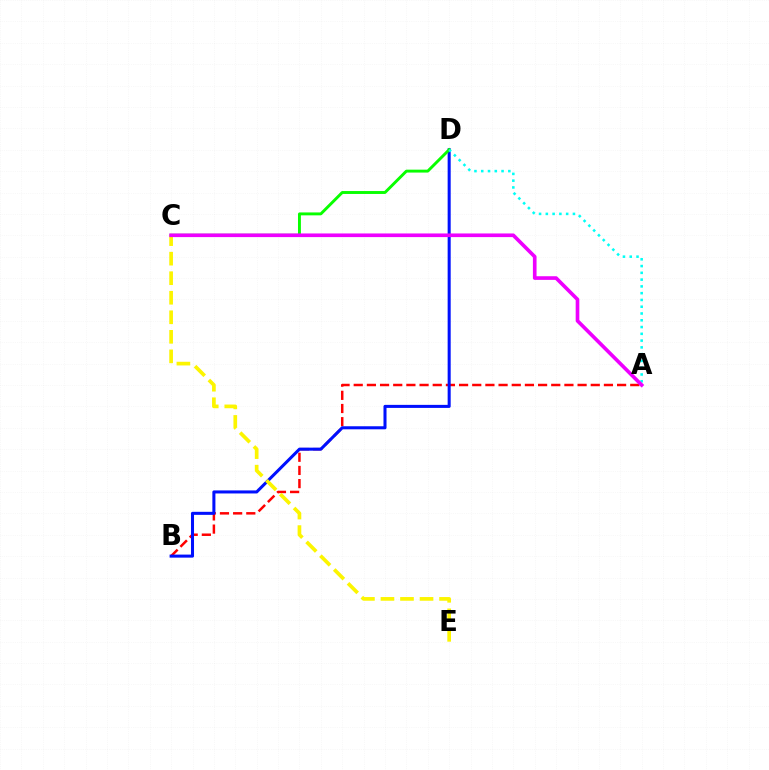{('A', 'B'): [{'color': '#ff0000', 'line_style': 'dashed', 'thickness': 1.79}], ('B', 'D'): [{'color': '#0010ff', 'line_style': 'solid', 'thickness': 2.19}], ('C', 'D'): [{'color': '#08ff00', 'line_style': 'solid', 'thickness': 2.1}], ('A', 'D'): [{'color': '#00fff6', 'line_style': 'dotted', 'thickness': 1.84}], ('C', 'E'): [{'color': '#fcf500', 'line_style': 'dashed', 'thickness': 2.65}], ('A', 'C'): [{'color': '#ee00ff', 'line_style': 'solid', 'thickness': 2.62}]}